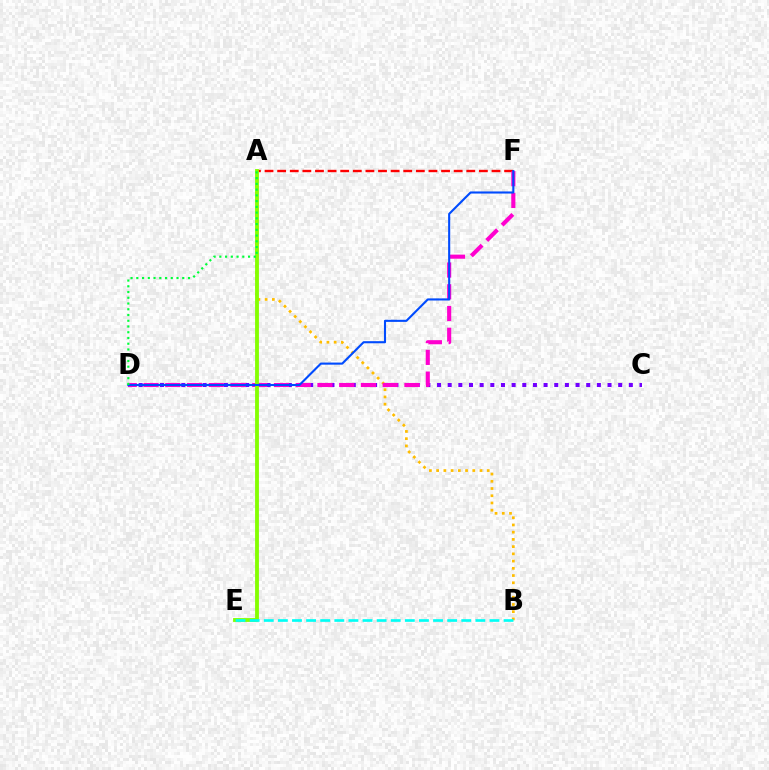{('C', 'D'): [{'color': '#7200ff', 'line_style': 'dotted', 'thickness': 2.9}], ('A', 'F'): [{'color': '#ff0000', 'line_style': 'dashed', 'thickness': 1.71}], ('A', 'B'): [{'color': '#ffbd00', 'line_style': 'dotted', 'thickness': 1.96}], ('D', 'F'): [{'color': '#ff00cf', 'line_style': 'dashed', 'thickness': 2.95}, {'color': '#004bff', 'line_style': 'solid', 'thickness': 1.51}], ('A', 'E'): [{'color': '#84ff00', 'line_style': 'solid', 'thickness': 2.76}], ('B', 'E'): [{'color': '#00fff6', 'line_style': 'dashed', 'thickness': 1.92}], ('A', 'D'): [{'color': '#00ff39', 'line_style': 'dotted', 'thickness': 1.56}]}